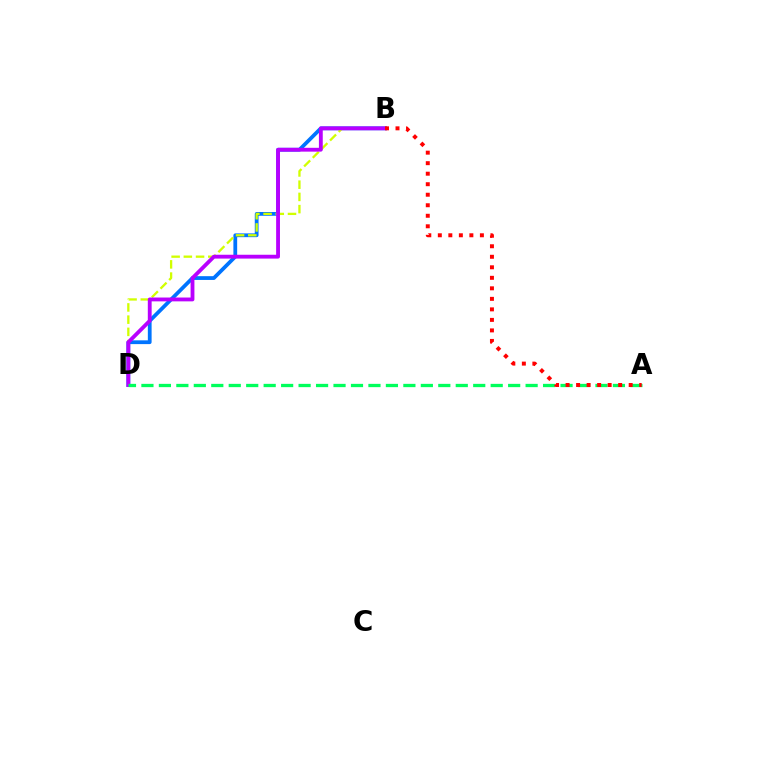{('B', 'D'): [{'color': '#0074ff', 'line_style': 'solid', 'thickness': 2.71}, {'color': '#d1ff00', 'line_style': 'dashed', 'thickness': 1.66}, {'color': '#b900ff', 'line_style': 'solid', 'thickness': 2.76}], ('A', 'D'): [{'color': '#00ff5c', 'line_style': 'dashed', 'thickness': 2.37}], ('A', 'B'): [{'color': '#ff0000', 'line_style': 'dotted', 'thickness': 2.86}]}